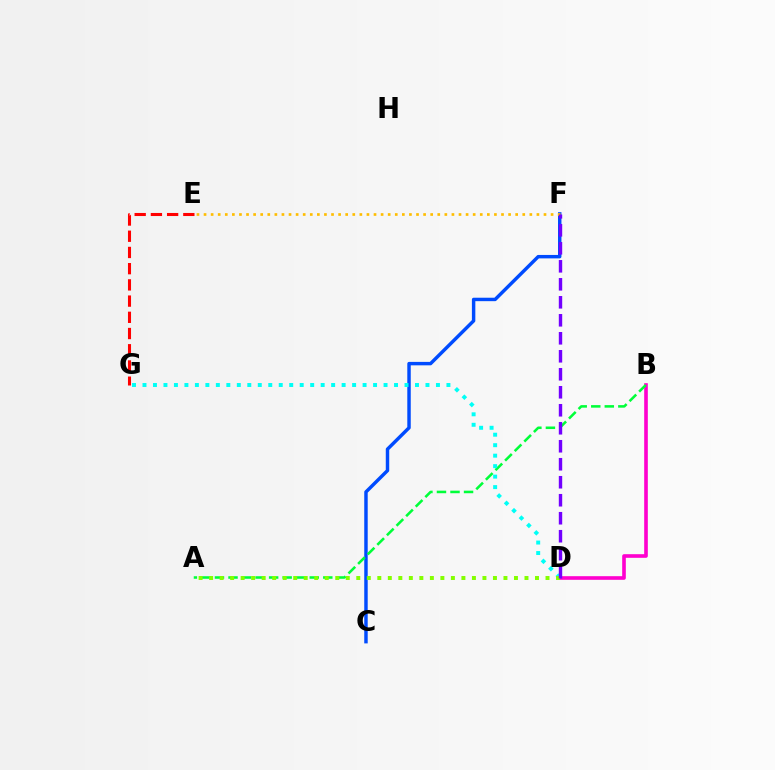{('B', 'D'): [{'color': '#ff00cf', 'line_style': 'solid', 'thickness': 2.61}], ('C', 'F'): [{'color': '#004bff', 'line_style': 'solid', 'thickness': 2.48}], ('A', 'B'): [{'color': '#00ff39', 'line_style': 'dashed', 'thickness': 1.84}], ('D', 'G'): [{'color': '#00fff6', 'line_style': 'dotted', 'thickness': 2.85}], ('E', 'G'): [{'color': '#ff0000', 'line_style': 'dashed', 'thickness': 2.2}], ('A', 'D'): [{'color': '#84ff00', 'line_style': 'dotted', 'thickness': 2.86}], ('E', 'F'): [{'color': '#ffbd00', 'line_style': 'dotted', 'thickness': 1.92}], ('D', 'F'): [{'color': '#7200ff', 'line_style': 'dashed', 'thickness': 2.44}]}